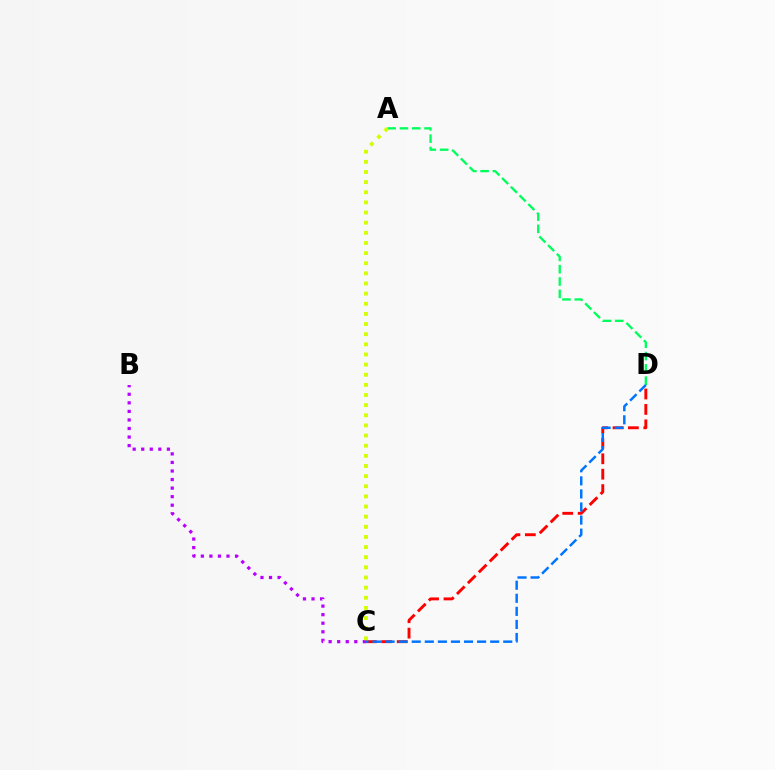{('C', 'D'): [{'color': '#ff0000', 'line_style': 'dashed', 'thickness': 2.09}, {'color': '#0074ff', 'line_style': 'dashed', 'thickness': 1.78}], ('B', 'C'): [{'color': '#b900ff', 'line_style': 'dotted', 'thickness': 2.32}], ('A', 'D'): [{'color': '#00ff5c', 'line_style': 'dashed', 'thickness': 1.67}], ('A', 'C'): [{'color': '#d1ff00', 'line_style': 'dotted', 'thickness': 2.75}]}